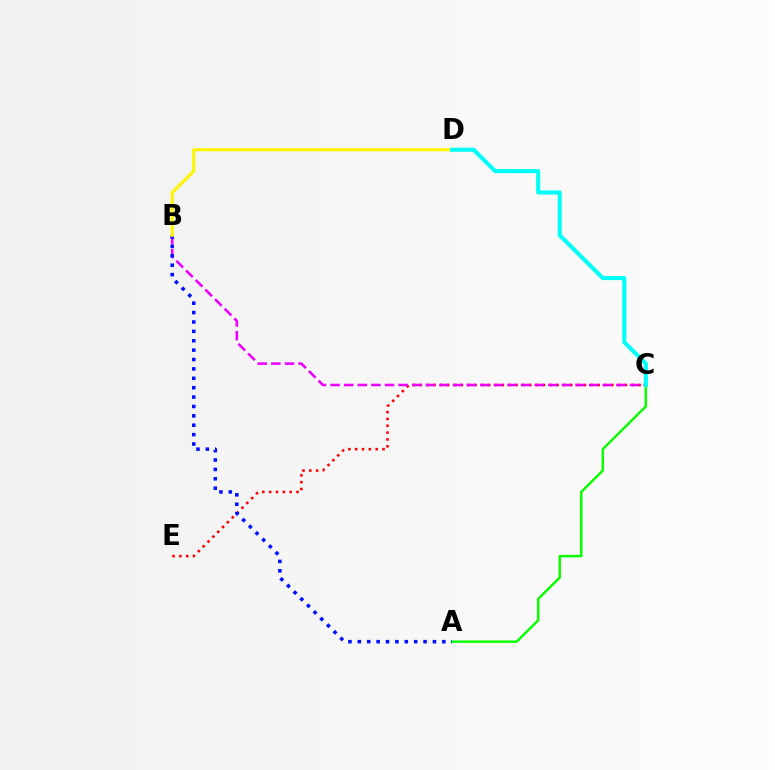{('A', 'C'): [{'color': '#08ff00', 'line_style': 'solid', 'thickness': 1.76}], ('C', 'E'): [{'color': '#ff0000', 'line_style': 'dotted', 'thickness': 1.86}], ('B', 'C'): [{'color': '#ee00ff', 'line_style': 'dashed', 'thickness': 1.85}], ('A', 'B'): [{'color': '#0010ff', 'line_style': 'dotted', 'thickness': 2.55}], ('B', 'D'): [{'color': '#fcf500', 'line_style': 'solid', 'thickness': 2.21}], ('C', 'D'): [{'color': '#00fff6', 'line_style': 'solid', 'thickness': 2.95}]}